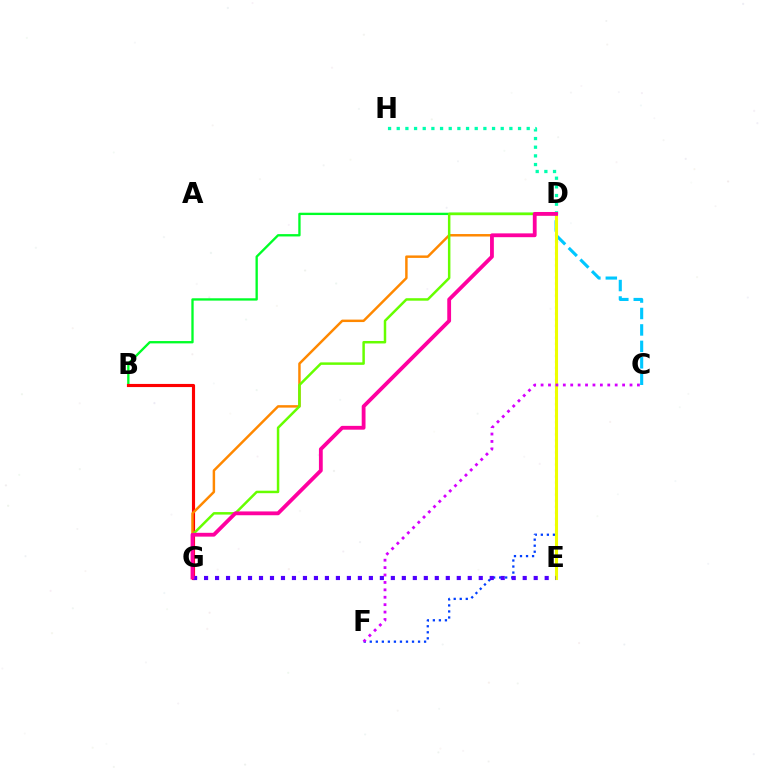{('C', 'D'): [{'color': '#00c7ff', 'line_style': 'dashed', 'thickness': 2.23}], ('B', 'D'): [{'color': '#00ff27', 'line_style': 'solid', 'thickness': 1.68}], ('D', 'F'): [{'color': '#003fff', 'line_style': 'dotted', 'thickness': 1.64}], ('D', 'E'): [{'color': '#eeff00', 'line_style': 'solid', 'thickness': 2.22}], ('B', 'G'): [{'color': '#ff0000', 'line_style': 'solid', 'thickness': 2.26}], ('C', 'F'): [{'color': '#d600ff', 'line_style': 'dotted', 'thickness': 2.01}], ('D', 'H'): [{'color': '#00ffaf', 'line_style': 'dotted', 'thickness': 2.35}], ('D', 'G'): [{'color': '#ff8800', 'line_style': 'solid', 'thickness': 1.78}, {'color': '#66ff00', 'line_style': 'solid', 'thickness': 1.79}, {'color': '#ff00a0', 'line_style': 'solid', 'thickness': 2.74}], ('E', 'G'): [{'color': '#4f00ff', 'line_style': 'dotted', 'thickness': 2.99}]}